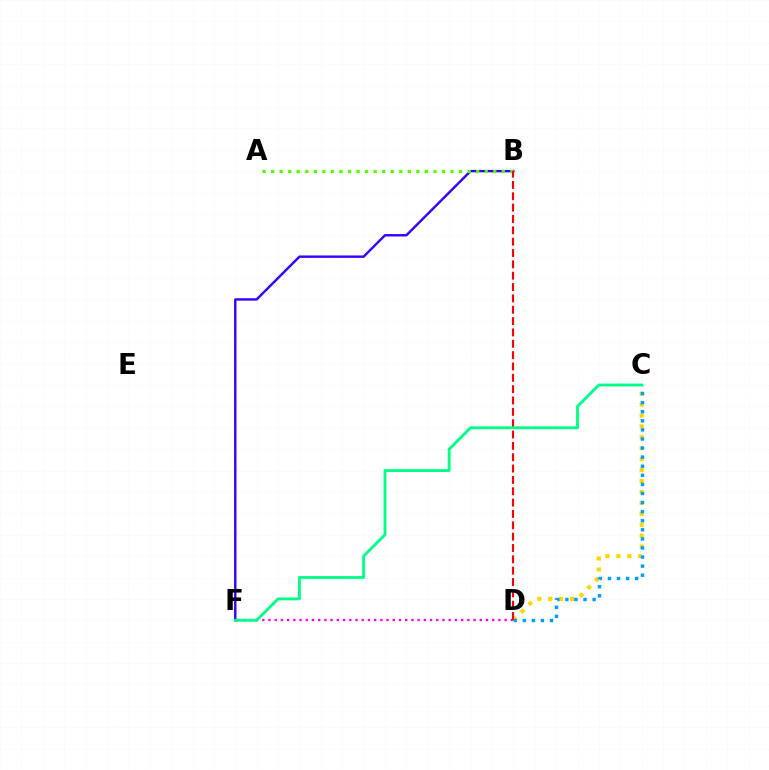{('B', 'F'): [{'color': '#3700ff', 'line_style': 'solid', 'thickness': 1.75}], ('C', 'D'): [{'color': '#ffd500', 'line_style': 'dotted', 'thickness': 2.97}, {'color': '#009eff', 'line_style': 'dotted', 'thickness': 2.47}], ('A', 'B'): [{'color': '#4fff00', 'line_style': 'dotted', 'thickness': 2.32}], ('D', 'F'): [{'color': '#ff00ed', 'line_style': 'dotted', 'thickness': 1.69}], ('B', 'D'): [{'color': '#ff0000', 'line_style': 'dashed', 'thickness': 1.54}], ('C', 'F'): [{'color': '#00ff86', 'line_style': 'solid', 'thickness': 2.06}]}